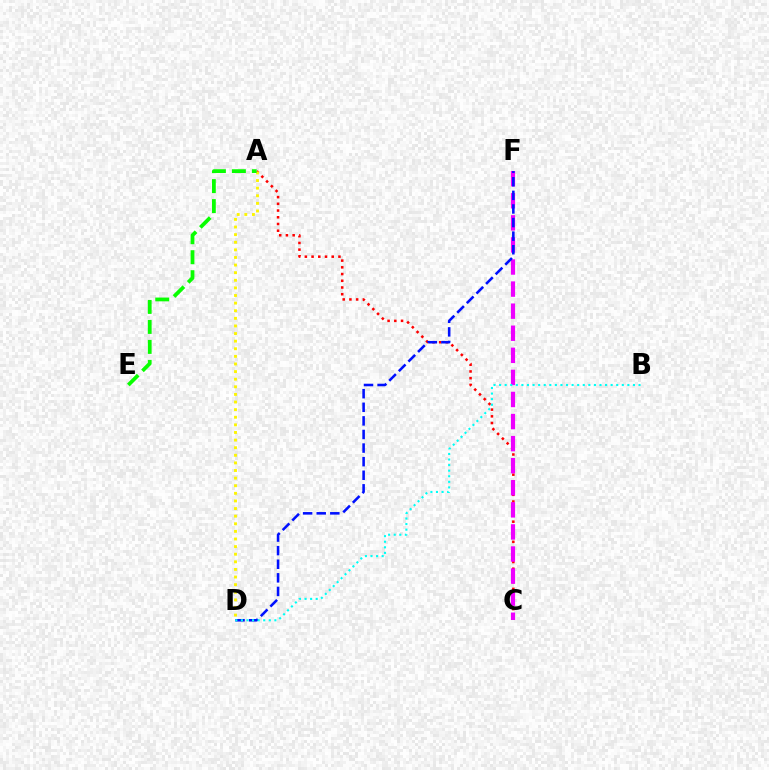{('A', 'C'): [{'color': '#ff0000', 'line_style': 'dotted', 'thickness': 1.83}], ('A', 'D'): [{'color': '#fcf500', 'line_style': 'dotted', 'thickness': 2.07}], ('C', 'F'): [{'color': '#ee00ff', 'line_style': 'dashed', 'thickness': 3.0}], ('A', 'E'): [{'color': '#08ff00', 'line_style': 'dashed', 'thickness': 2.72}], ('D', 'F'): [{'color': '#0010ff', 'line_style': 'dashed', 'thickness': 1.85}], ('B', 'D'): [{'color': '#00fff6', 'line_style': 'dotted', 'thickness': 1.52}]}